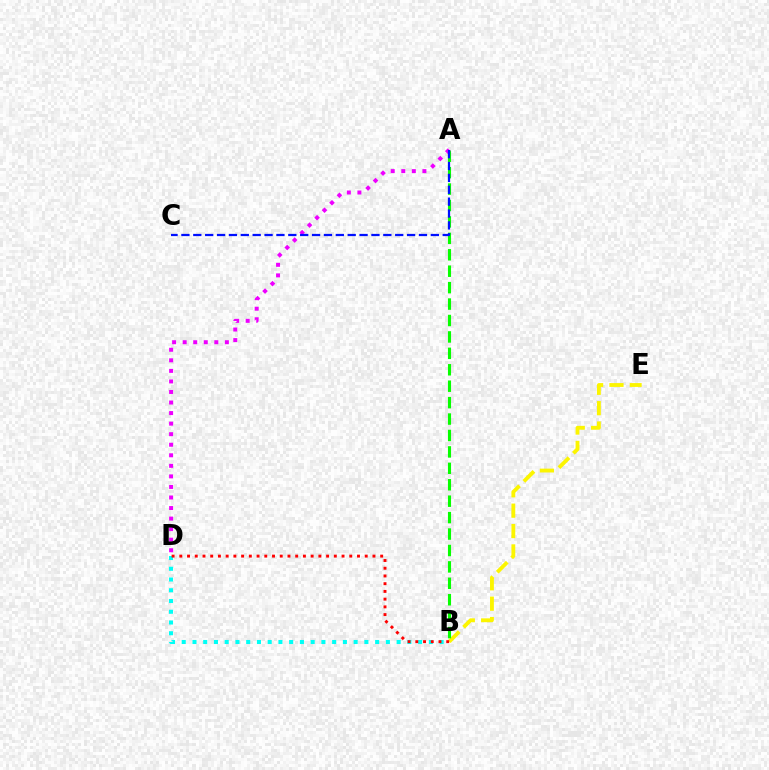{('B', 'E'): [{'color': '#fcf500', 'line_style': 'dashed', 'thickness': 2.77}], ('A', 'B'): [{'color': '#08ff00', 'line_style': 'dashed', 'thickness': 2.23}], ('A', 'D'): [{'color': '#ee00ff', 'line_style': 'dotted', 'thickness': 2.87}], ('B', 'D'): [{'color': '#00fff6', 'line_style': 'dotted', 'thickness': 2.92}, {'color': '#ff0000', 'line_style': 'dotted', 'thickness': 2.1}], ('A', 'C'): [{'color': '#0010ff', 'line_style': 'dashed', 'thickness': 1.61}]}